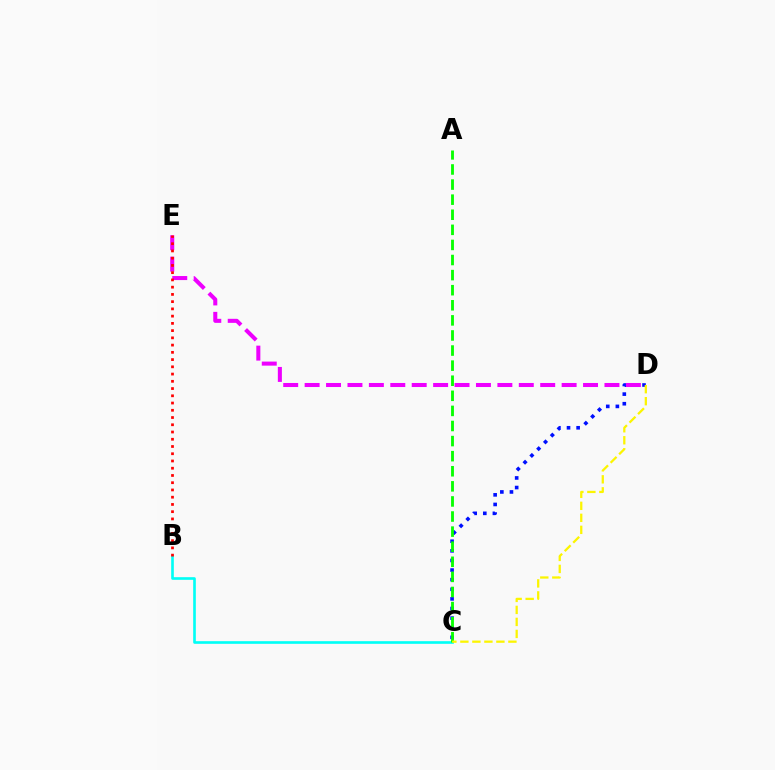{('C', 'D'): [{'color': '#0010ff', 'line_style': 'dotted', 'thickness': 2.61}, {'color': '#fcf500', 'line_style': 'dashed', 'thickness': 1.63}], ('B', 'C'): [{'color': '#00fff6', 'line_style': 'solid', 'thickness': 1.89}], ('A', 'C'): [{'color': '#08ff00', 'line_style': 'dashed', 'thickness': 2.05}], ('D', 'E'): [{'color': '#ee00ff', 'line_style': 'dashed', 'thickness': 2.91}], ('B', 'E'): [{'color': '#ff0000', 'line_style': 'dotted', 'thickness': 1.97}]}